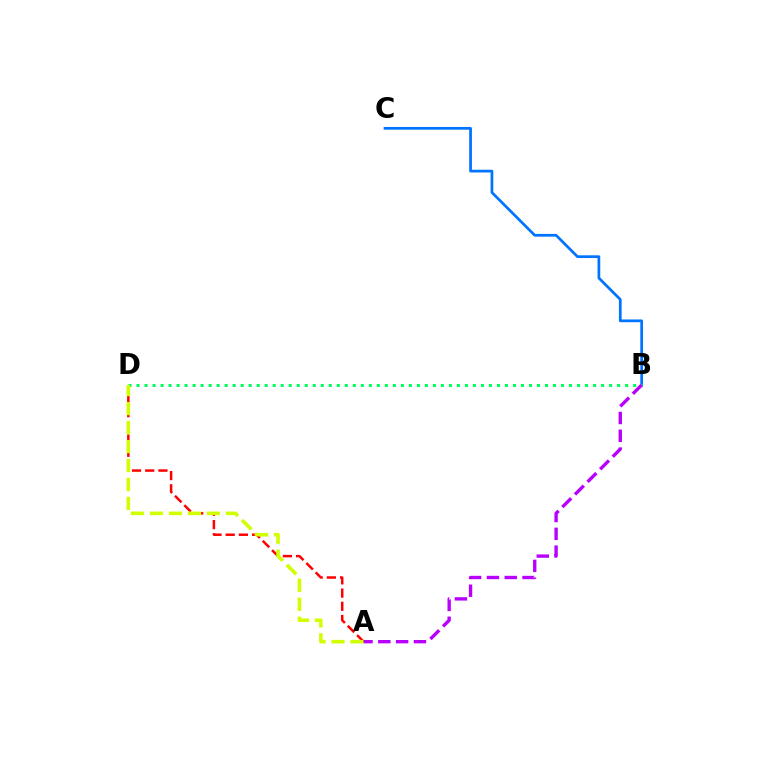{('A', 'D'): [{'color': '#ff0000', 'line_style': 'dashed', 'thickness': 1.79}, {'color': '#d1ff00', 'line_style': 'dashed', 'thickness': 2.58}], ('B', 'C'): [{'color': '#0074ff', 'line_style': 'solid', 'thickness': 1.97}], ('B', 'D'): [{'color': '#00ff5c', 'line_style': 'dotted', 'thickness': 2.18}], ('A', 'B'): [{'color': '#b900ff', 'line_style': 'dashed', 'thickness': 2.42}]}